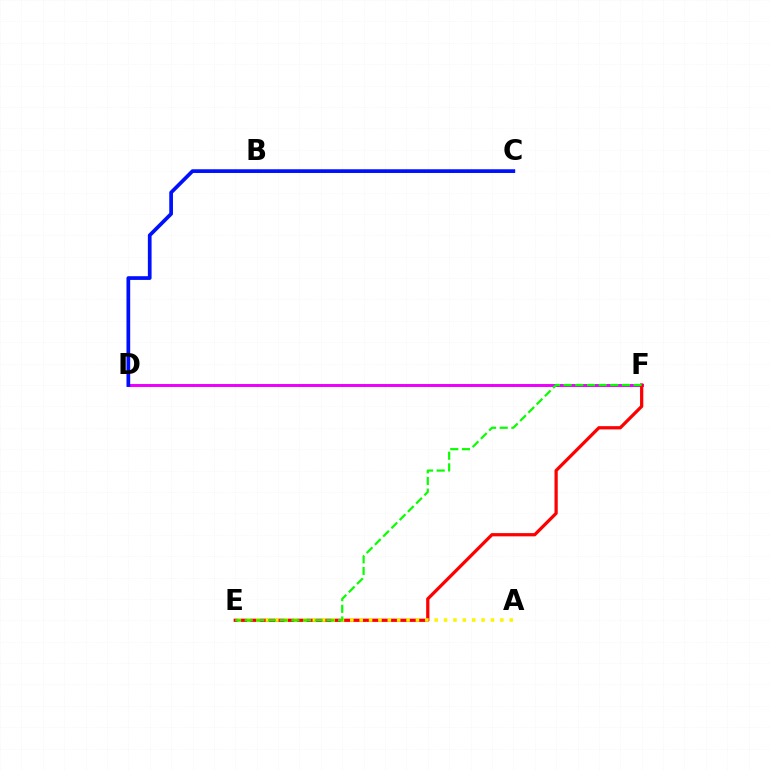{('D', 'F'): [{'color': '#ee00ff', 'line_style': 'solid', 'thickness': 2.14}], ('B', 'C'): [{'color': '#00fff6', 'line_style': 'dotted', 'thickness': 1.81}], ('E', 'F'): [{'color': '#ff0000', 'line_style': 'solid', 'thickness': 2.33}, {'color': '#08ff00', 'line_style': 'dashed', 'thickness': 1.58}], ('A', 'E'): [{'color': '#fcf500', 'line_style': 'dotted', 'thickness': 2.55}], ('C', 'D'): [{'color': '#0010ff', 'line_style': 'solid', 'thickness': 2.67}]}